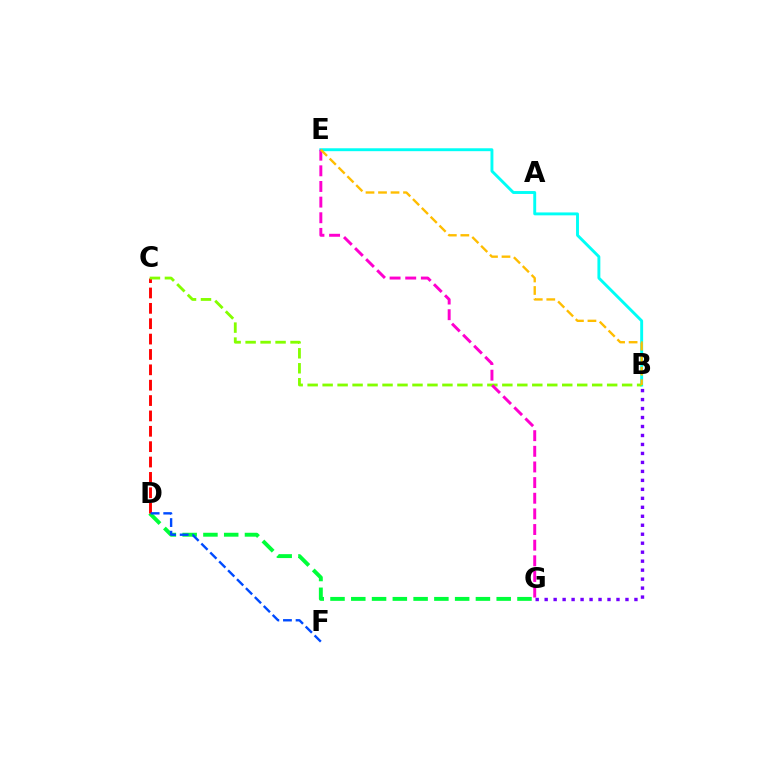{('B', 'E'): [{'color': '#00fff6', 'line_style': 'solid', 'thickness': 2.09}, {'color': '#ffbd00', 'line_style': 'dashed', 'thickness': 1.7}], ('D', 'G'): [{'color': '#00ff39', 'line_style': 'dashed', 'thickness': 2.82}], ('C', 'D'): [{'color': '#ff0000', 'line_style': 'dashed', 'thickness': 2.09}], ('B', 'C'): [{'color': '#84ff00', 'line_style': 'dashed', 'thickness': 2.03}], ('E', 'G'): [{'color': '#ff00cf', 'line_style': 'dashed', 'thickness': 2.12}], ('B', 'G'): [{'color': '#7200ff', 'line_style': 'dotted', 'thickness': 2.44}], ('D', 'F'): [{'color': '#004bff', 'line_style': 'dashed', 'thickness': 1.71}]}